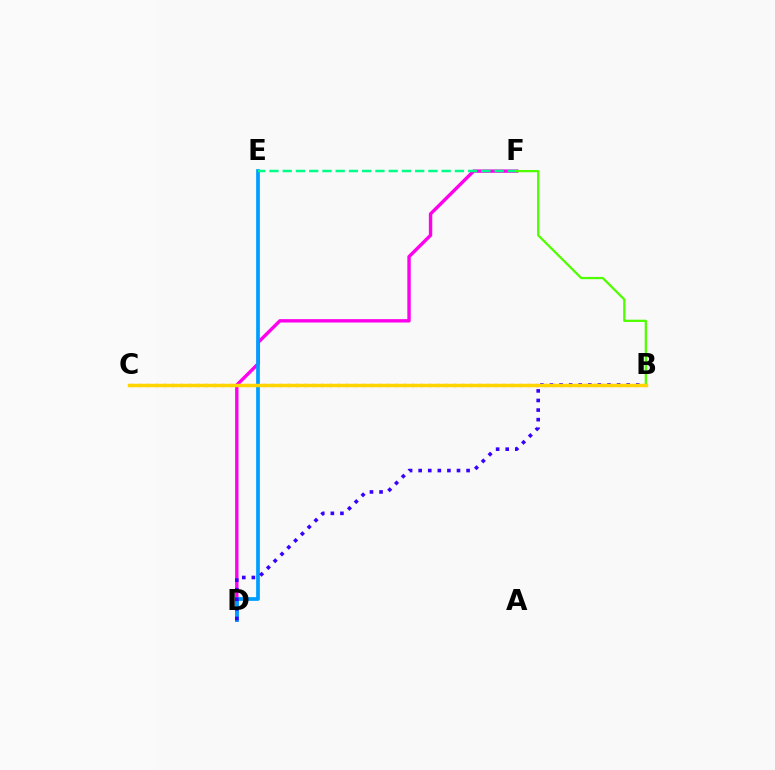{('B', 'C'): [{'color': '#ff0000', 'line_style': 'dotted', 'thickness': 2.25}, {'color': '#ffd500', 'line_style': 'solid', 'thickness': 2.48}], ('D', 'F'): [{'color': '#ff00ed', 'line_style': 'solid', 'thickness': 2.44}], ('D', 'E'): [{'color': '#009eff', 'line_style': 'solid', 'thickness': 2.68}], ('E', 'F'): [{'color': '#00ff86', 'line_style': 'dashed', 'thickness': 1.8}], ('B', 'D'): [{'color': '#3700ff', 'line_style': 'dotted', 'thickness': 2.6}], ('B', 'F'): [{'color': '#4fff00', 'line_style': 'solid', 'thickness': 1.62}]}